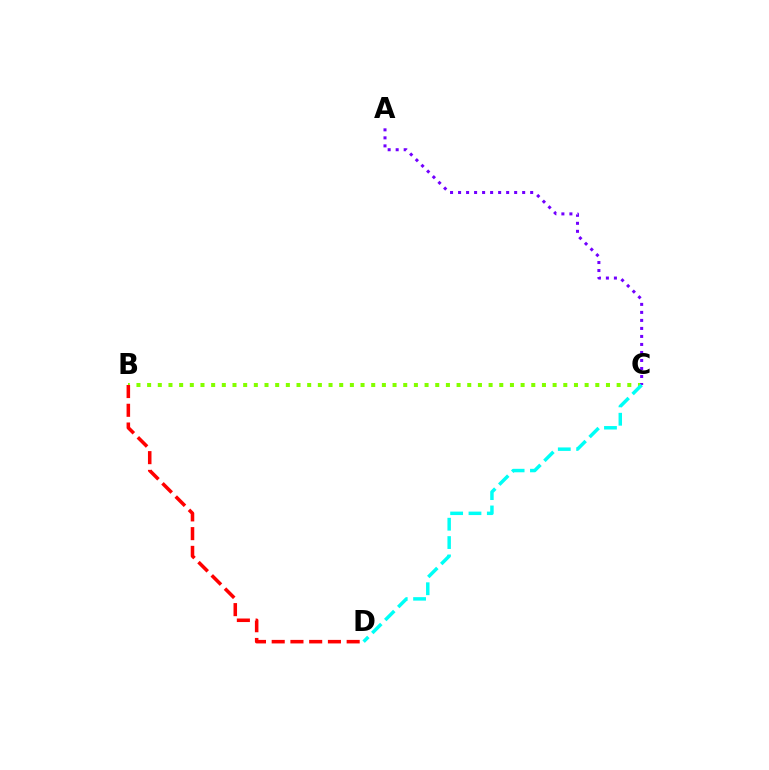{('B', 'C'): [{'color': '#84ff00', 'line_style': 'dotted', 'thickness': 2.9}], ('B', 'D'): [{'color': '#ff0000', 'line_style': 'dashed', 'thickness': 2.55}], ('A', 'C'): [{'color': '#7200ff', 'line_style': 'dotted', 'thickness': 2.18}], ('C', 'D'): [{'color': '#00fff6', 'line_style': 'dashed', 'thickness': 2.49}]}